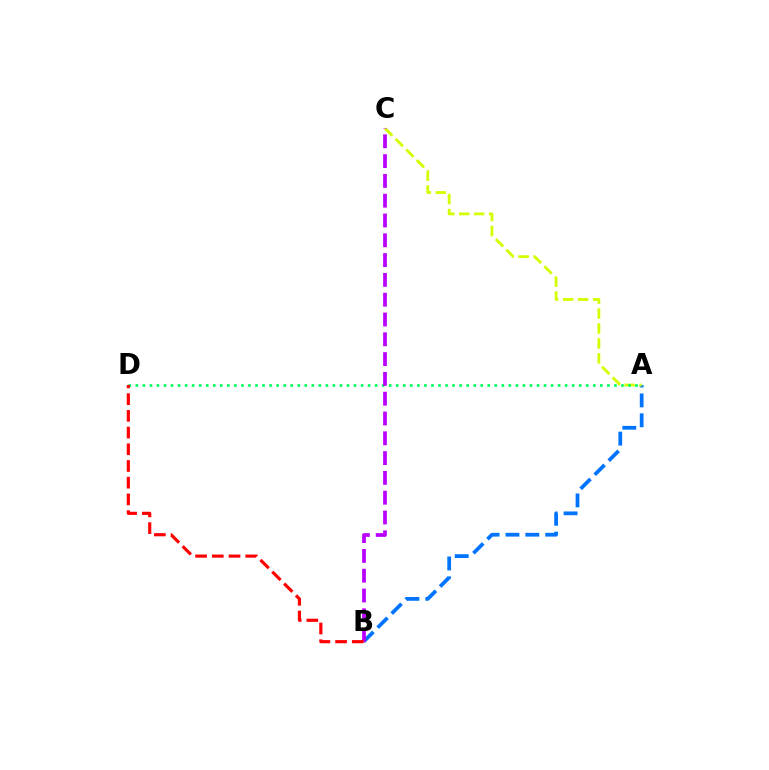{('A', 'B'): [{'color': '#0074ff', 'line_style': 'dashed', 'thickness': 2.7}], ('A', 'C'): [{'color': '#d1ff00', 'line_style': 'dashed', 'thickness': 2.03}], ('A', 'D'): [{'color': '#00ff5c', 'line_style': 'dotted', 'thickness': 1.91}], ('B', 'C'): [{'color': '#b900ff', 'line_style': 'dashed', 'thickness': 2.69}], ('B', 'D'): [{'color': '#ff0000', 'line_style': 'dashed', 'thickness': 2.27}]}